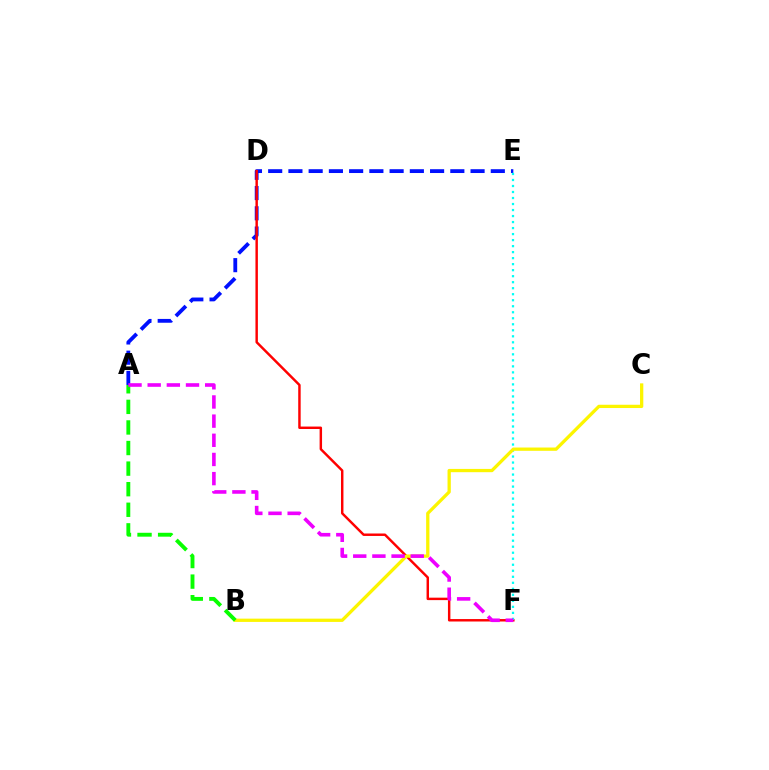{('A', 'E'): [{'color': '#0010ff', 'line_style': 'dashed', 'thickness': 2.75}], ('D', 'F'): [{'color': '#ff0000', 'line_style': 'solid', 'thickness': 1.76}], ('E', 'F'): [{'color': '#00fff6', 'line_style': 'dotted', 'thickness': 1.63}], ('B', 'C'): [{'color': '#fcf500', 'line_style': 'solid', 'thickness': 2.36}], ('A', 'B'): [{'color': '#08ff00', 'line_style': 'dashed', 'thickness': 2.8}], ('A', 'F'): [{'color': '#ee00ff', 'line_style': 'dashed', 'thickness': 2.6}]}